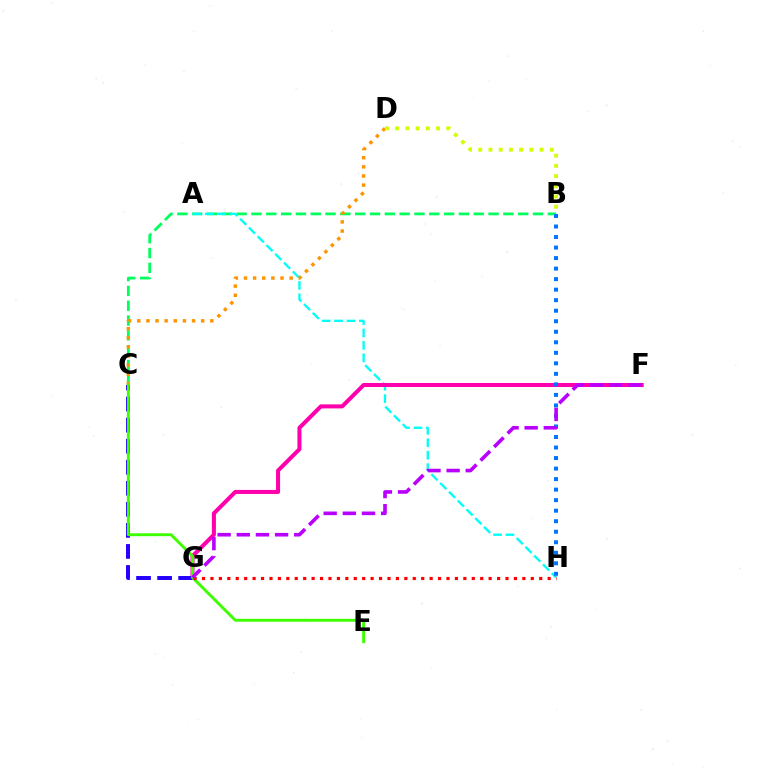{('B', 'C'): [{'color': '#00ff5c', 'line_style': 'dashed', 'thickness': 2.01}], ('A', 'H'): [{'color': '#00fff6', 'line_style': 'dashed', 'thickness': 1.69}], ('C', 'D'): [{'color': '#ff9400', 'line_style': 'dotted', 'thickness': 2.48}], ('F', 'G'): [{'color': '#ff00ac', 'line_style': 'solid', 'thickness': 2.91}, {'color': '#b900ff', 'line_style': 'dashed', 'thickness': 2.6}], ('B', 'D'): [{'color': '#d1ff00', 'line_style': 'dotted', 'thickness': 2.78}], ('C', 'G'): [{'color': '#2500ff', 'line_style': 'dashed', 'thickness': 2.86}], ('C', 'E'): [{'color': '#3dff00', 'line_style': 'solid', 'thickness': 2.09}], ('G', 'H'): [{'color': '#ff0000', 'line_style': 'dotted', 'thickness': 2.29}], ('B', 'H'): [{'color': '#0074ff', 'line_style': 'dotted', 'thickness': 2.86}]}